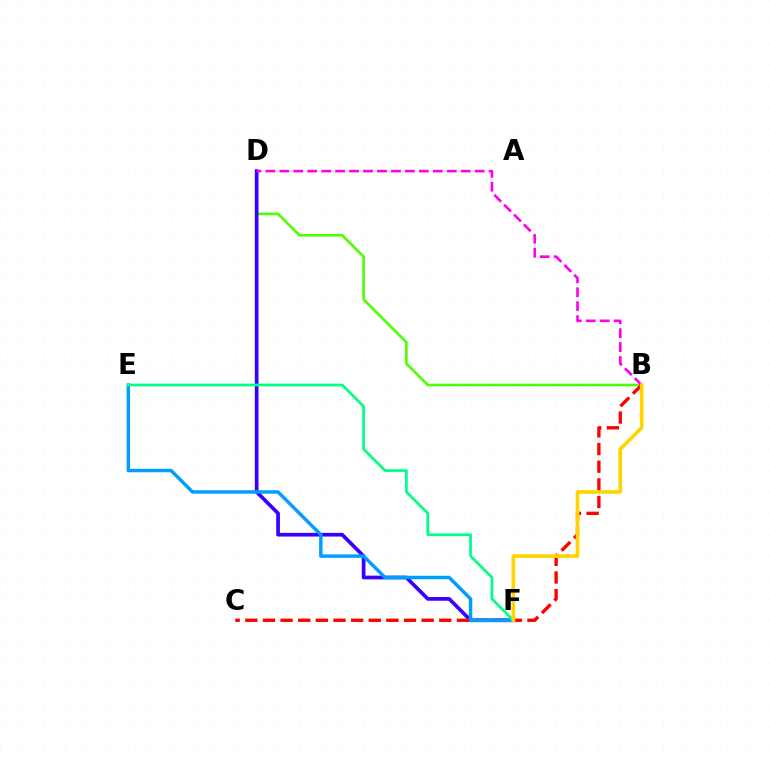{('B', 'D'): [{'color': '#4fff00', 'line_style': 'solid', 'thickness': 1.9}, {'color': '#ff00ed', 'line_style': 'dashed', 'thickness': 1.9}], ('D', 'F'): [{'color': '#3700ff', 'line_style': 'solid', 'thickness': 2.66}], ('B', 'C'): [{'color': '#ff0000', 'line_style': 'dashed', 'thickness': 2.4}], ('E', 'F'): [{'color': '#009eff', 'line_style': 'solid', 'thickness': 2.49}, {'color': '#00ff86', 'line_style': 'solid', 'thickness': 1.96}], ('B', 'F'): [{'color': '#ffd500', 'line_style': 'solid', 'thickness': 2.63}]}